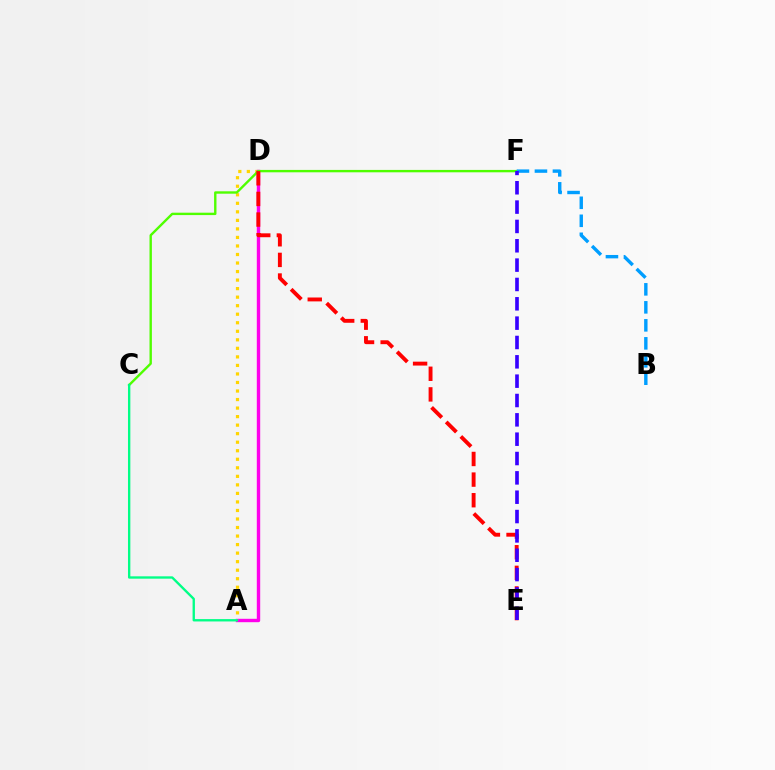{('A', 'D'): [{'color': '#ffd500', 'line_style': 'dotted', 'thickness': 2.32}, {'color': '#ff00ed', 'line_style': 'solid', 'thickness': 2.45}], ('C', 'F'): [{'color': '#4fff00', 'line_style': 'solid', 'thickness': 1.72}], ('A', 'C'): [{'color': '#00ff86', 'line_style': 'solid', 'thickness': 1.7}], ('B', 'F'): [{'color': '#009eff', 'line_style': 'dashed', 'thickness': 2.44}], ('D', 'E'): [{'color': '#ff0000', 'line_style': 'dashed', 'thickness': 2.8}], ('E', 'F'): [{'color': '#3700ff', 'line_style': 'dashed', 'thickness': 2.63}]}